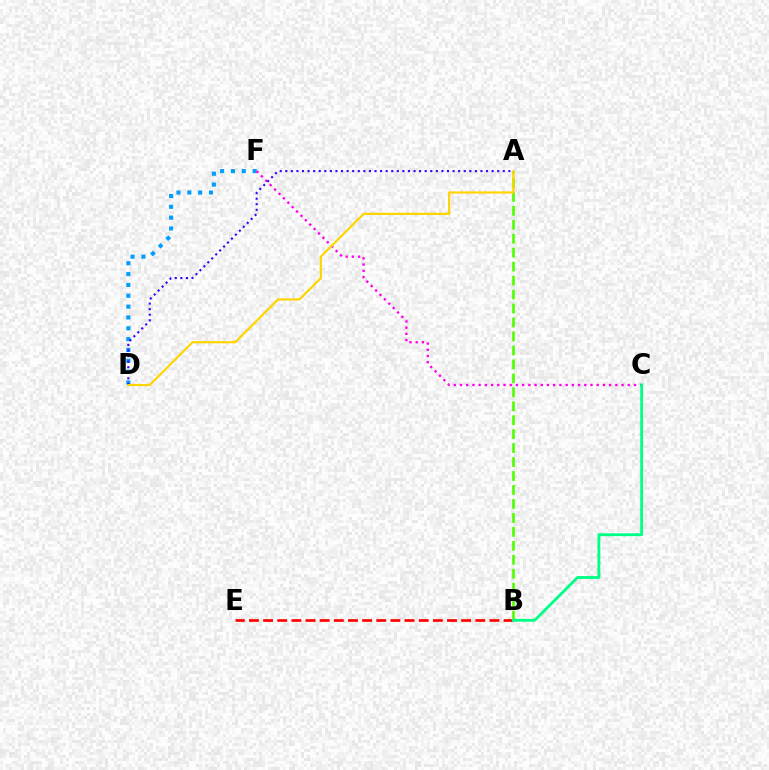{('A', 'B'): [{'color': '#4fff00', 'line_style': 'dashed', 'thickness': 1.9}], ('D', 'F'): [{'color': '#009eff', 'line_style': 'dotted', 'thickness': 2.94}], ('B', 'E'): [{'color': '#ff0000', 'line_style': 'dashed', 'thickness': 1.92}], ('C', 'F'): [{'color': '#ff00ed', 'line_style': 'dotted', 'thickness': 1.69}], ('A', 'D'): [{'color': '#3700ff', 'line_style': 'dotted', 'thickness': 1.52}, {'color': '#ffd500', 'line_style': 'solid', 'thickness': 1.58}], ('B', 'C'): [{'color': '#00ff86', 'line_style': 'solid', 'thickness': 2.05}]}